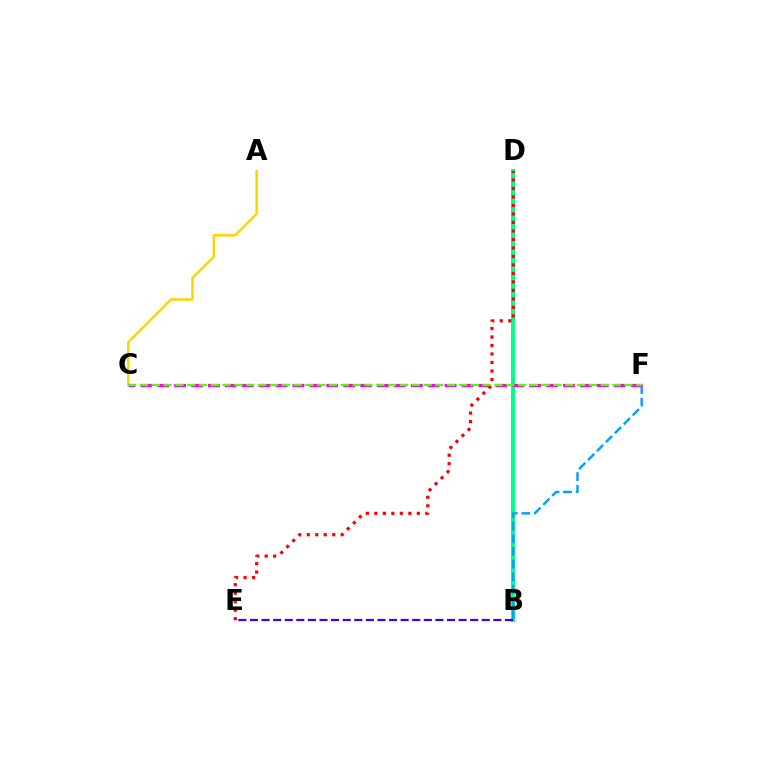{('B', 'D'): [{'color': '#00ff86', 'line_style': 'solid', 'thickness': 2.9}], ('A', 'C'): [{'color': '#ffd500', 'line_style': 'solid', 'thickness': 1.81}], ('B', 'E'): [{'color': '#3700ff', 'line_style': 'dashed', 'thickness': 1.57}], ('B', 'F'): [{'color': '#009eff', 'line_style': 'dashed', 'thickness': 1.72}], ('C', 'F'): [{'color': '#ff00ed', 'line_style': 'dashed', 'thickness': 2.3}, {'color': '#4fff00', 'line_style': 'dashed', 'thickness': 1.61}], ('D', 'E'): [{'color': '#ff0000', 'line_style': 'dotted', 'thickness': 2.31}]}